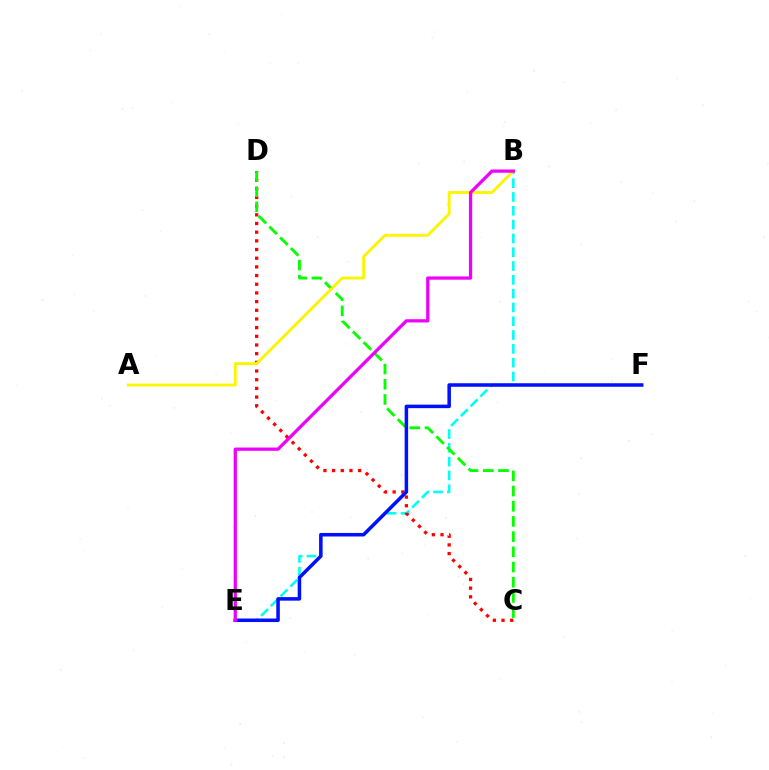{('B', 'E'): [{'color': '#00fff6', 'line_style': 'dashed', 'thickness': 1.88}, {'color': '#ee00ff', 'line_style': 'solid', 'thickness': 2.34}], ('C', 'D'): [{'color': '#ff0000', 'line_style': 'dotted', 'thickness': 2.36}, {'color': '#08ff00', 'line_style': 'dashed', 'thickness': 2.06}], ('A', 'B'): [{'color': '#fcf500', 'line_style': 'solid', 'thickness': 2.06}], ('E', 'F'): [{'color': '#0010ff', 'line_style': 'solid', 'thickness': 2.53}]}